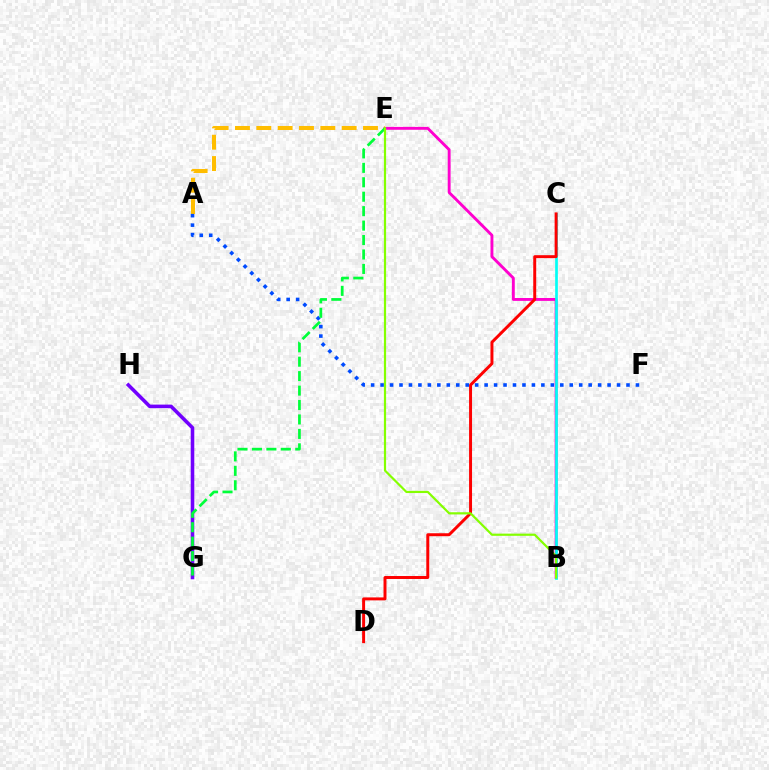{('B', 'E'): [{'color': '#ff00cf', 'line_style': 'solid', 'thickness': 2.08}, {'color': '#84ff00', 'line_style': 'solid', 'thickness': 1.58}], ('G', 'H'): [{'color': '#7200ff', 'line_style': 'solid', 'thickness': 2.57}], ('A', 'E'): [{'color': '#ffbd00', 'line_style': 'dashed', 'thickness': 2.9}], ('B', 'C'): [{'color': '#00fff6', 'line_style': 'solid', 'thickness': 1.93}], ('A', 'F'): [{'color': '#004bff', 'line_style': 'dotted', 'thickness': 2.57}], ('E', 'G'): [{'color': '#00ff39', 'line_style': 'dashed', 'thickness': 1.96}], ('C', 'D'): [{'color': '#ff0000', 'line_style': 'solid', 'thickness': 2.13}]}